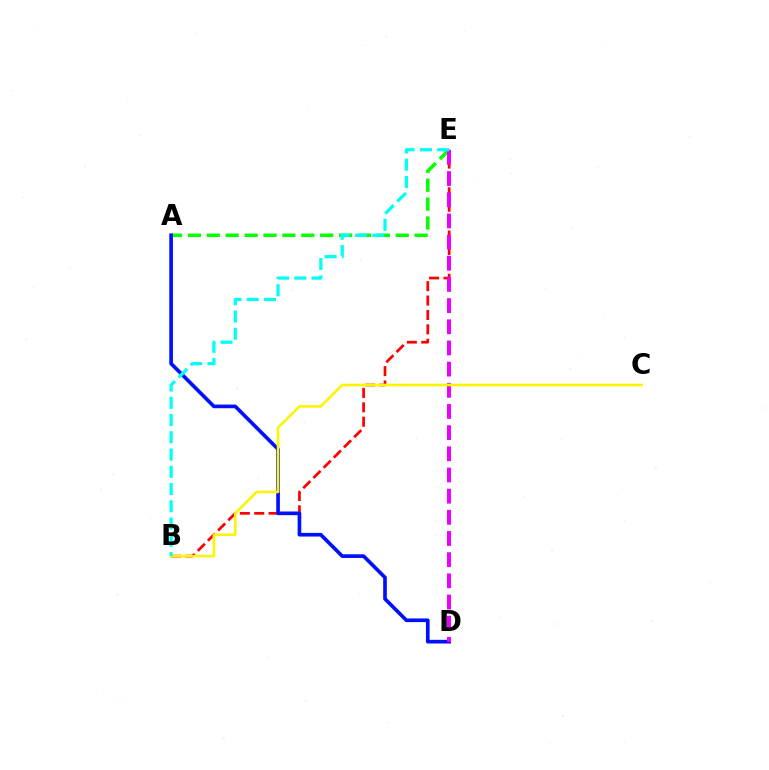{('A', 'E'): [{'color': '#08ff00', 'line_style': 'dashed', 'thickness': 2.57}], ('B', 'E'): [{'color': '#ff0000', 'line_style': 'dashed', 'thickness': 1.96}, {'color': '#00fff6', 'line_style': 'dashed', 'thickness': 2.34}], ('A', 'D'): [{'color': '#0010ff', 'line_style': 'solid', 'thickness': 2.63}], ('D', 'E'): [{'color': '#ee00ff', 'line_style': 'dashed', 'thickness': 2.88}], ('B', 'C'): [{'color': '#fcf500', 'line_style': 'solid', 'thickness': 1.86}]}